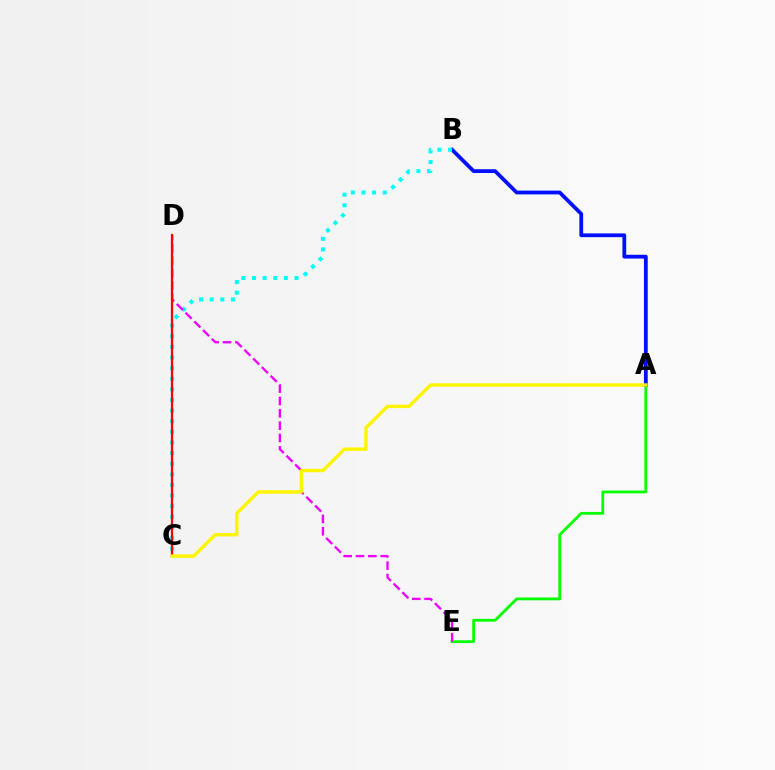{('A', 'E'): [{'color': '#08ff00', 'line_style': 'solid', 'thickness': 2.02}], ('A', 'B'): [{'color': '#0010ff', 'line_style': 'solid', 'thickness': 2.72}], ('B', 'C'): [{'color': '#00fff6', 'line_style': 'dotted', 'thickness': 2.89}], ('D', 'E'): [{'color': '#ee00ff', 'line_style': 'dashed', 'thickness': 1.68}], ('C', 'D'): [{'color': '#ff0000', 'line_style': 'solid', 'thickness': 1.62}], ('A', 'C'): [{'color': '#fcf500', 'line_style': 'solid', 'thickness': 2.45}]}